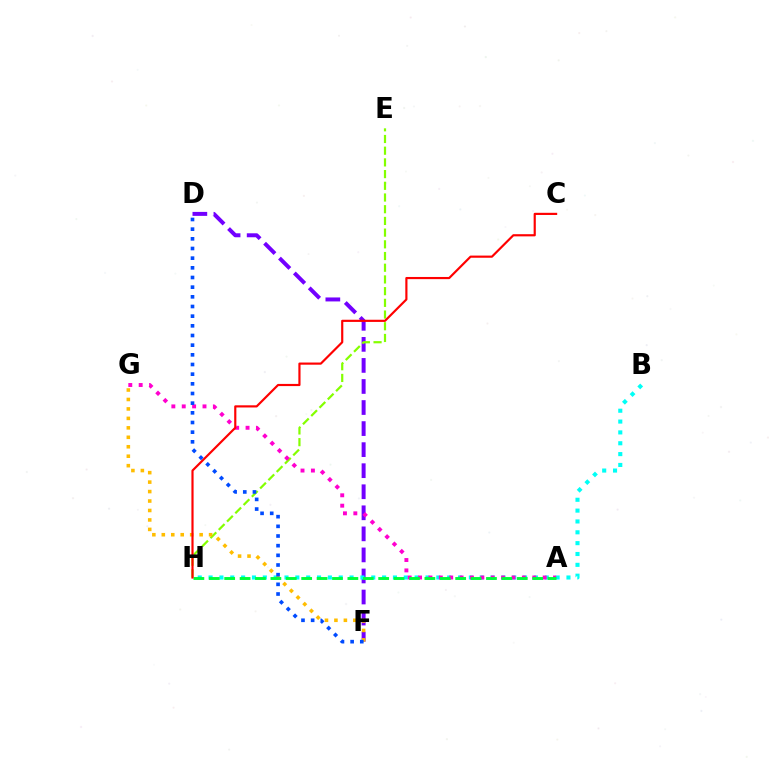{('D', 'F'): [{'color': '#7200ff', 'line_style': 'dashed', 'thickness': 2.86}, {'color': '#004bff', 'line_style': 'dotted', 'thickness': 2.63}], ('E', 'H'): [{'color': '#84ff00', 'line_style': 'dashed', 'thickness': 1.59}], ('B', 'H'): [{'color': '#00fff6', 'line_style': 'dotted', 'thickness': 2.95}], ('A', 'G'): [{'color': '#ff00cf', 'line_style': 'dotted', 'thickness': 2.82}], ('F', 'G'): [{'color': '#ffbd00', 'line_style': 'dotted', 'thickness': 2.57}], ('A', 'H'): [{'color': '#00ff39', 'line_style': 'dashed', 'thickness': 2.09}], ('C', 'H'): [{'color': '#ff0000', 'line_style': 'solid', 'thickness': 1.56}]}